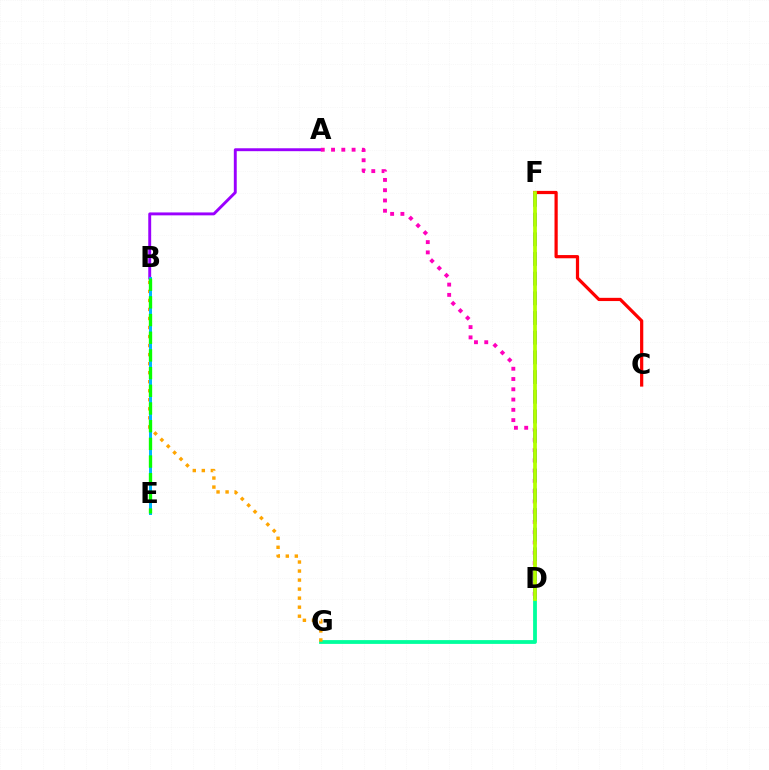{('D', 'G'): [{'color': '#00ff9d', 'line_style': 'solid', 'thickness': 2.73}], ('B', 'G'): [{'color': '#ffa500', 'line_style': 'dotted', 'thickness': 2.45}], ('A', 'B'): [{'color': '#9b00ff', 'line_style': 'solid', 'thickness': 2.1}], ('A', 'D'): [{'color': '#ff00bd', 'line_style': 'dotted', 'thickness': 2.79}], ('D', 'F'): [{'color': '#0010ff', 'line_style': 'dashed', 'thickness': 2.67}, {'color': '#b3ff00', 'line_style': 'solid', 'thickness': 2.7}], ('C', 'F'): [{'color': '#ff0000', 'line_style': 'solid', 'thickness': 2.32}], ('B', 'E'): [{'color': '#00b5ff', 'line_style': 'solid', 'thickness': 2.16}, {'color': '#08ff00', 'line_style': 'dashed', 'thickness': 2.4}]}